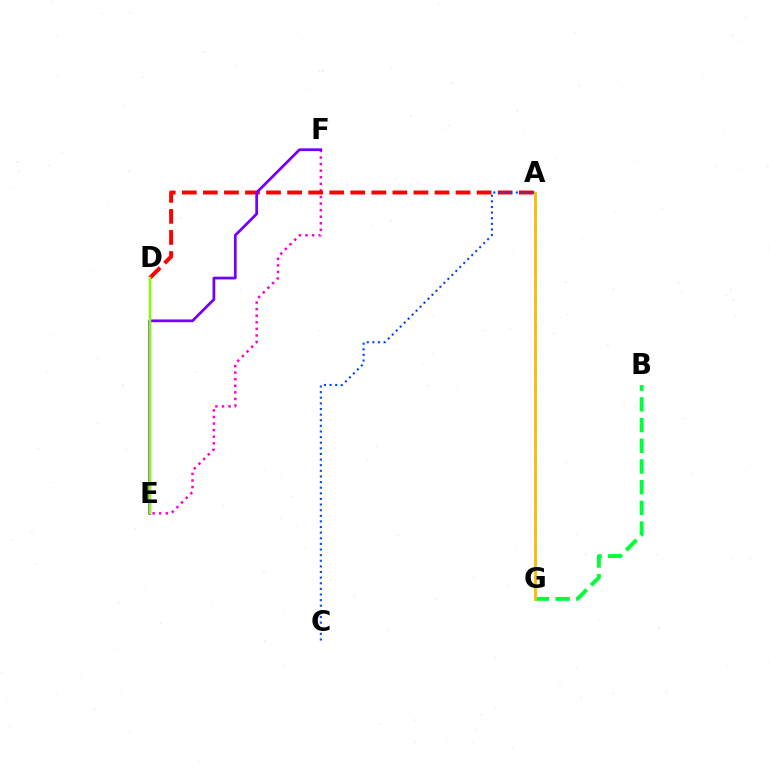{('B', 'G'): [{'color': '#00ff39', 'line_style': 'dashed', 'thickness': 2.81}], ('E', 'F'): [{'color': '#ff00cf', 'line_style': 'dotted', 'thickness': 1.79}, {'color': '#7200ff', 'line_style': 'solid', 'thickness': 1.98}], ('A', 'G'): [{'color': '#00fff6', 'line_style': 'dashed', 'thickness': 1.97}, {'color': '#ffbd00', 'line_style': 'solid', 'thickness': 2.05}], ('A', 'D'): [{'color': '#ff0000', 'line_style': 'dashed', 'thickness': 2.86}], ('A', 'C'): [{'color': '#004bff', 'line_style': 'dotted', 'thickness': 1.53}], ('D', 'E'): [{'color': '#84ff00', 'line_style': 'solid', 'thickness': 1.78}]}